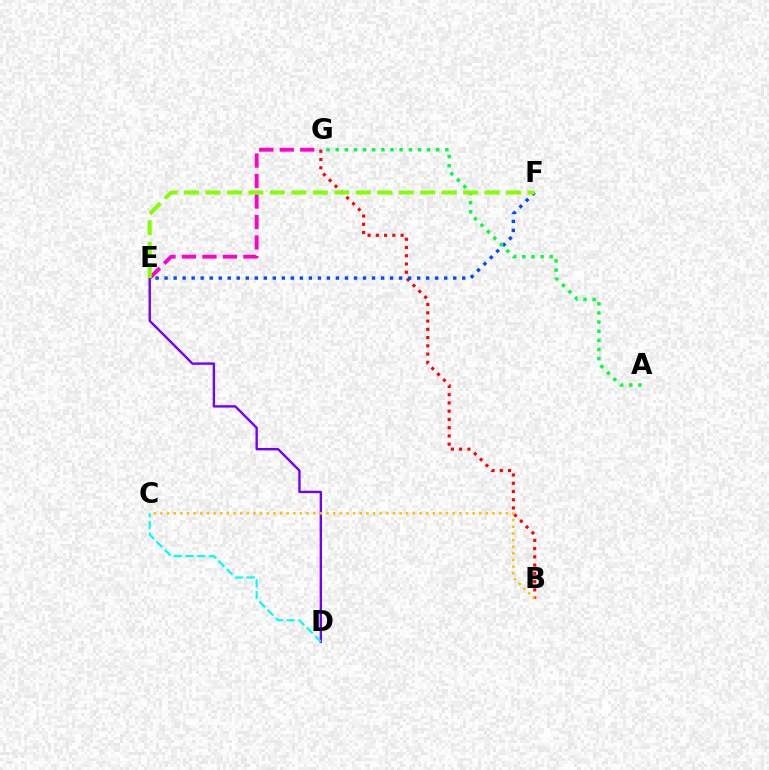{('B', 'G'): [{'color': '#ff0000', 'line_style': 'dotted', 'thickness': 2.24}], ('D', 'E'): [{'color': '#7200ff', 'line_style': 'solid', 'thickness': 1.71}], ('E', 'F'): [{'color': '#004bff', 'line_style': 'dotted', 'thickness': 2.45}, {'color': '#84ff00', 'line_style': 'dashed', 'thickness': 2.92}], ('A', 'G'): [{'color': '#00ff39', 'line_style': 'dotted', 'thickness': 2.48}], ('E', 'G'): [{'color': '#ff00cf', 'line_style': 'dashed', 'thickness': 2.78}], ('C', 'D'): [{'color': '#00fff6', 'line_style': 'dashed', 'thickness': 1.59}], ('B', 'C'): [{'color': '#ffbd00', 'line_style': 'dotted', 'thickness': 1.8}]}